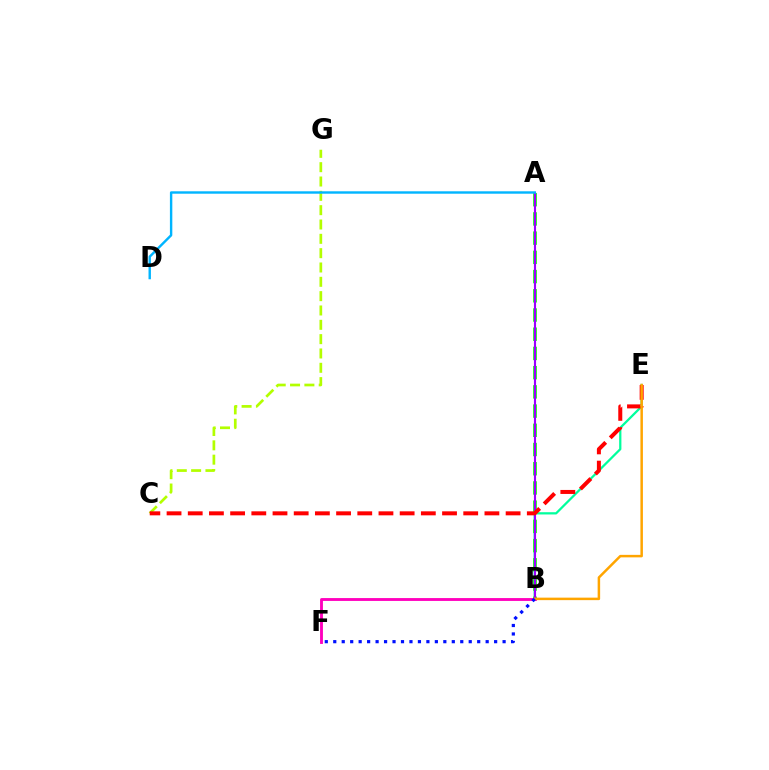{('B', 'E'): [{'color': '#00ff9d', 'line_style': 'solid', 'thickness': 1.62}, {'color': '#ffa500', 'line_style': 'solid', 'thickness': 1.8}], ('A', 'B'): [{'color': '#08ff00', 'line_style': 'dashed', 'thickness': 2.61}, {'color': '#9b00ff', 'line_style': 'solid', 'thickness': 1.52}], ('B', 'F'): [{'color': '#ff00bd', 'line_style': 'solid', 'thickness': 2.06}, {'color': '#0010ff', 'line_style': 'dotted', 'thickness': 2.3}], ('C', 'G'): [{'color': '#b3ff00', 'line_style': 'dashed', 'thickness': 1.95}], ('A', 'D'): [{'color': '#00b5ff', 'line_style': 'solid', 'thickness': 1.74}], ('C', 'E'): [{'color': '#ff0000', 'line_style': 'dashed', 'thickness': 2.88}]}